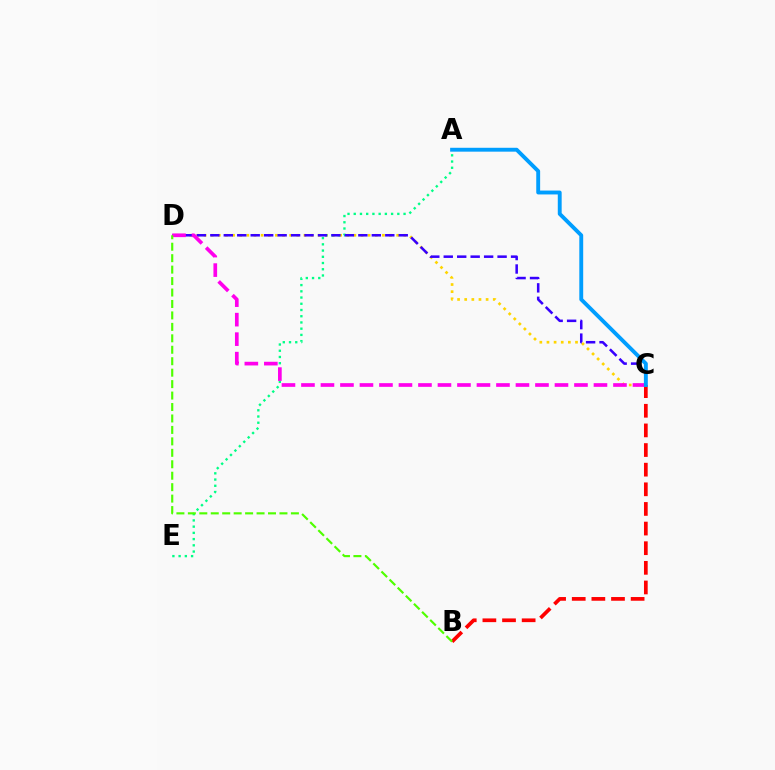{('B', 'C'): [{'color': '#ff0000', 'line_style': 'dashed', 'thickness': 2.67}], ('C', 'D'): [{'color': '#ffd500', 'line_style': 'dotted', 'thickness': 1.94}, {'color': '#3700ff', 'line_style': 'dashed', 'thickness': 1.83}, {'color': '#ff00ed', 'line_style': 'dashed', 'thickness': 2.65}], ('A', 'E'): [{'color': '#00ff86', 'line_style': 'dotted', 'thickness': 1.69}], ('B', 'D'): [{'color': '#4fff00', 'line_style': 'dashed', 'thickness': 1.56}], ('A', 'C'): [{'color': '#009eff', 'line_style': 'solid', 'thickness': 2.79}]}